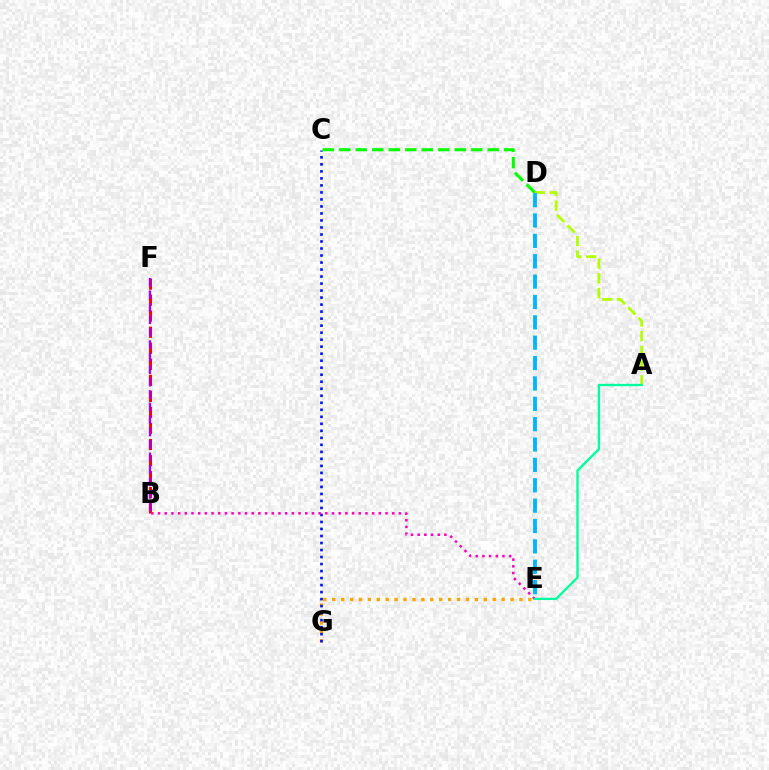{('E', 'G'): [{'color': '#ffa500', 'line_style': 'dotted', 'thickness': 2.42}], ('C', 'G'): [{'color': '#0010ff', 'line_style': 'dotted', 'thickness': 1.91}], ('B', 'F'): [{'color': '#ff0000', 'line_style': 'dashed', 'thickness': 2.18}, {'color': '#9b00ff', 'line_style': 'dashed', 'thickness': 1.69}], ('A', 'D'): [{'color': '#b3ff00', 'line_style': 'dashed', 'thickness': 2.0}], ('D', 'E'): [{'color': '#00b5ff', 'line_style': 'dashed', 'thickness': 2.77}], ('B', 'E'): [{'color': '#ff00bd', 'line_style': 'dotted', 'thickness': 1.82}], ('A', 'E'): [{'color': '#00ff9d', 'line_style': 'solid', 'thickness': 1.68}], ('C', 'D'): [{'color': '#08ff00', 'line_style': 'dashed', 'thickness': 2.24}]}